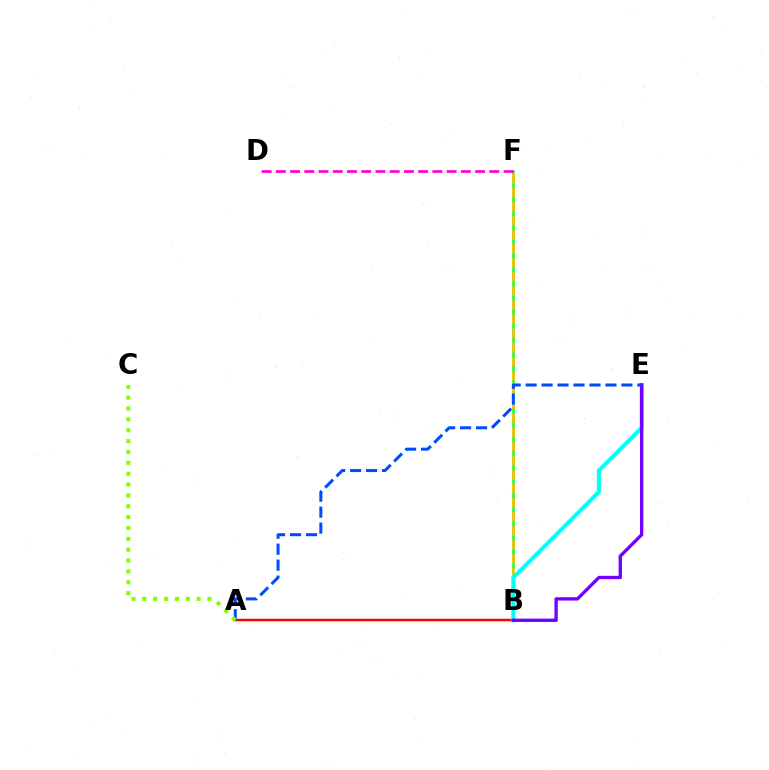{('A', 'B'): [{'color': '#ff0000', 'line_style': 'solid', 'thickness': 1.77}], ('B', 'F'): [{'color': '#00ff39', 'line_style': 'solid', 'thickness': 1.8}, {'color': '#ffbd00', 'line_style': 'dashed', 'thickness': 1.92}], ('D', 'F'): [{'color': '#ff00cf', 'line_style': 'dashed', 'thickness': 1.93}], ('B', 'E'): [{'color': '#00fff6', 'line_style': 'solid', 'thickness': 2.92}, {'color': '#7200ff', 'line_style': 'solid', 'thickness': 2.41}], ('A', 'E'): [{'color': '#004bff', 'line_style': 'dashed', 'thickness': 2.17}], ('A', 'C'): [{'color': '#84ff00', 'line_style': 'dotted', 'thickness': 2.95}]}